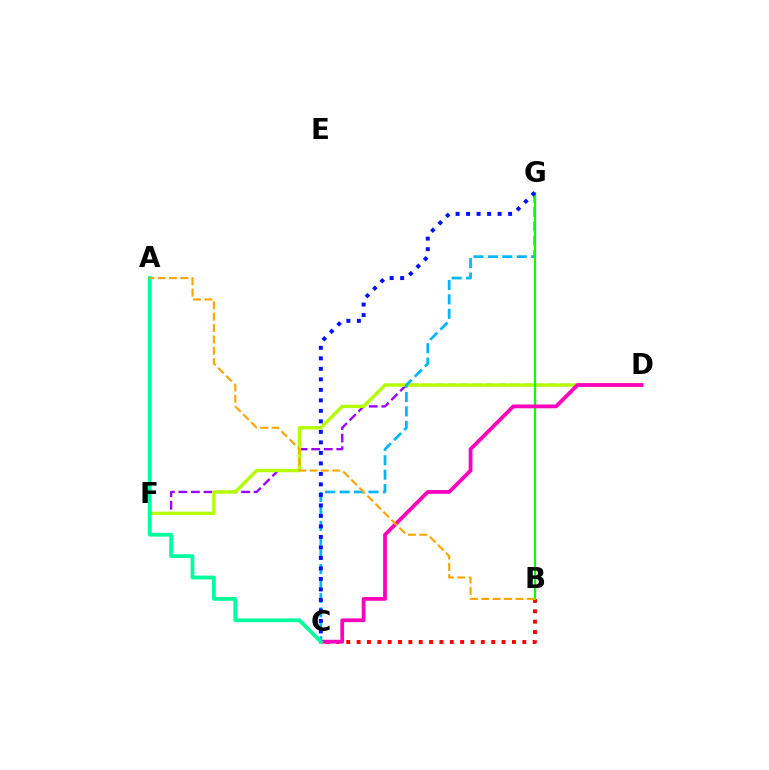{('B', 'C'): [{'color': '#ff0000', 'line_style': 'dotted', 'thickness': 2.81}], ('D', 'F'): [{'color': '#9b00ff', 'line_style': 'dashed', 'thickness': 1.7}, {'color': '#b3ff00', 'line_style': 'solid', 'thickness': 2.43}], ('C', 'G'): [{'color': '#00b5ff', 'line_style': 'dashed', 'thickness': 1.96}, {'color': '#0010ff', 'line_style': 'dotted', 'thickness': 2.85}], ('B', 'G'): [{'color': '#08ff00', 'line_style': 'solid', 'thickness': 1.57}], ('C', 'D'): [{'color': '#ff00bd', 'line_style': 'solid', 'thickness': 2.72}], ('A', 'C'): [{'color': '#00ff9d', 'line_style': 'solid', 'thickness': 2.72}], ('A', 'B'): [{'color': '#ffa500', 'line_style': 'dashed', 'thickness': 1.54}]}